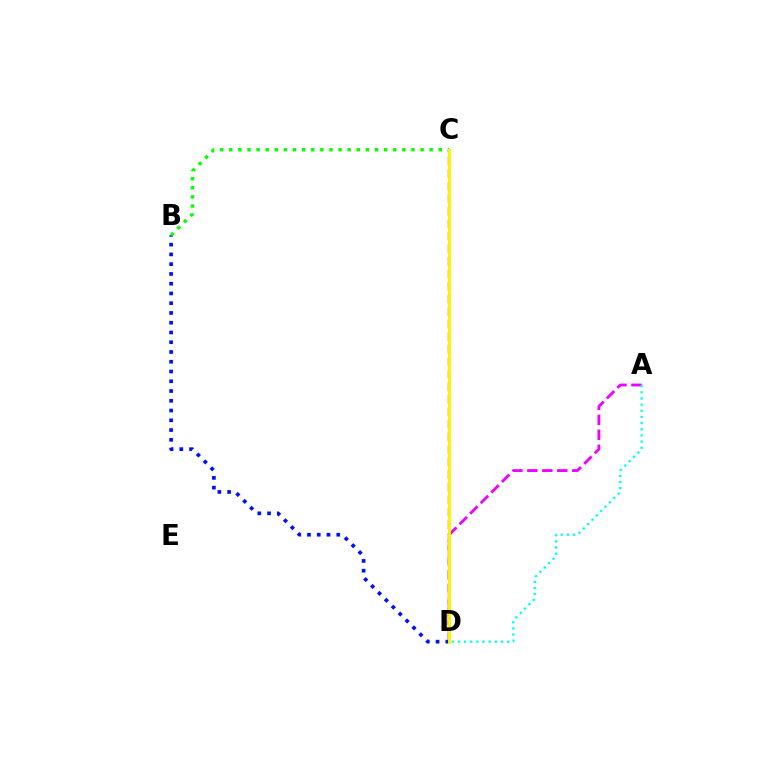{('B', 'D'): [{'color': '#0010ff', 'line_style': 'dotted', 'thickness': 2.65}], ('C', 'D'): [{'color': '#ff0000', 'line_style': 'dashed', 'thickness': 1.7}, {'color': '#fcf500', 'line_style': 'solid', 'thickness': 2.11}], ('A', 'D'): [{'color': '#ee00ff', 'line_style': 'dashed', 'thickness': 2.03}, {'color': '#00fff6', 'line_style': 'dotted', 'thickness': 1.67}], ('B', 'C'): [{'color': '#08ff00', 'line_style': 'dotted', 'thickness': 2.48}]}